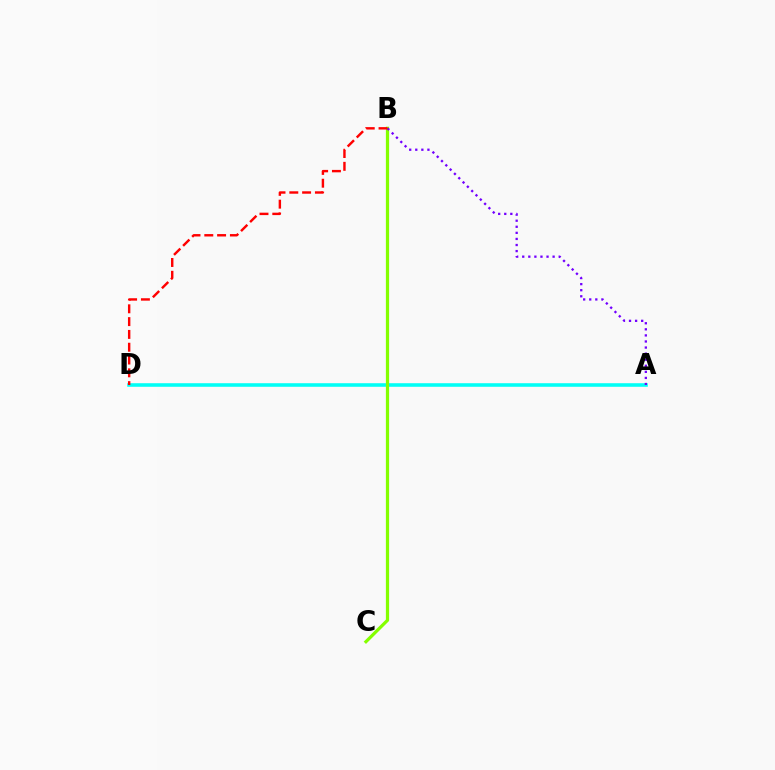{('A', 'D'): [{'color': '#00fff6', 'line_style': 'solid', 'thickness': 2.57}], ('B', 'C'): [{'color': '#84ff00', 'line_style': 'solid', 'thickness': 2.32}], ('A', 'B'): [{'color': '#7200ff', 'line_style': 'dotted', 'thickness': 1.65}], ('B', 'D'): [{'color': '#ff0000', 'line_style': 'dashed', 'thickness': 1.74}]}